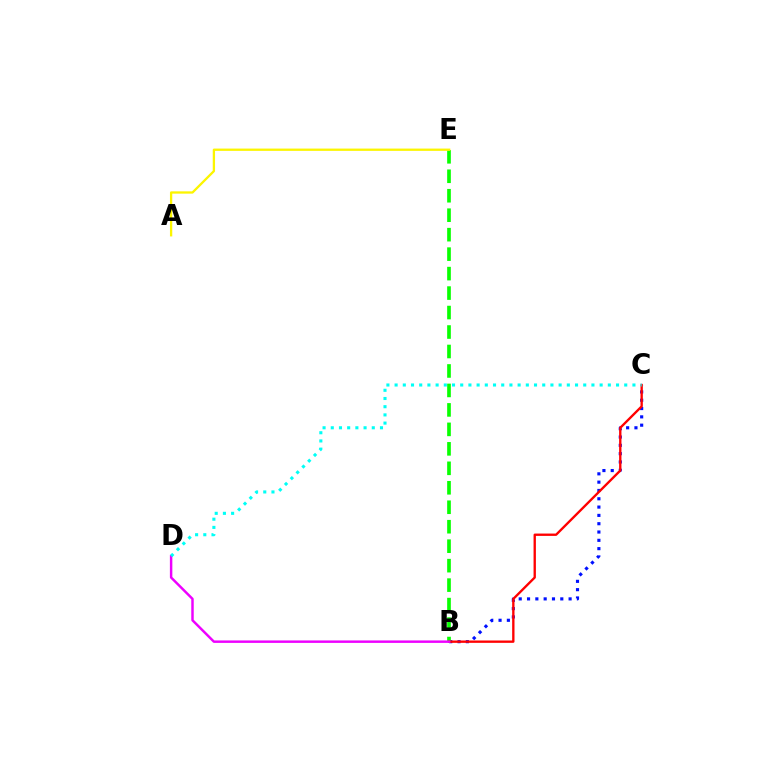{('B', 'C'): [{'color': '#0010ff', 'line_style': 'dotted', 'thickness': 2.26}, {'color': '#ff0000', 'line_style': 'solid', 'thickness': 1.69}], ('B', 'E'): [{'color': '#08ff00', 'line_style': 'dashed', 'thickness': 2.64}], ('B', 'D'): [{'color': '#ee00ff', 'line_style': 'solid', 'thickness': 1.77}], ('C', 'D'): [{'color': '#00fff6', 'line_style': 'dotted', 'thickness': 2.23}], ('A', 'E'): [{'color': '#fcf500', 'line_style': 'solid', 'thickness': 1.65}]}